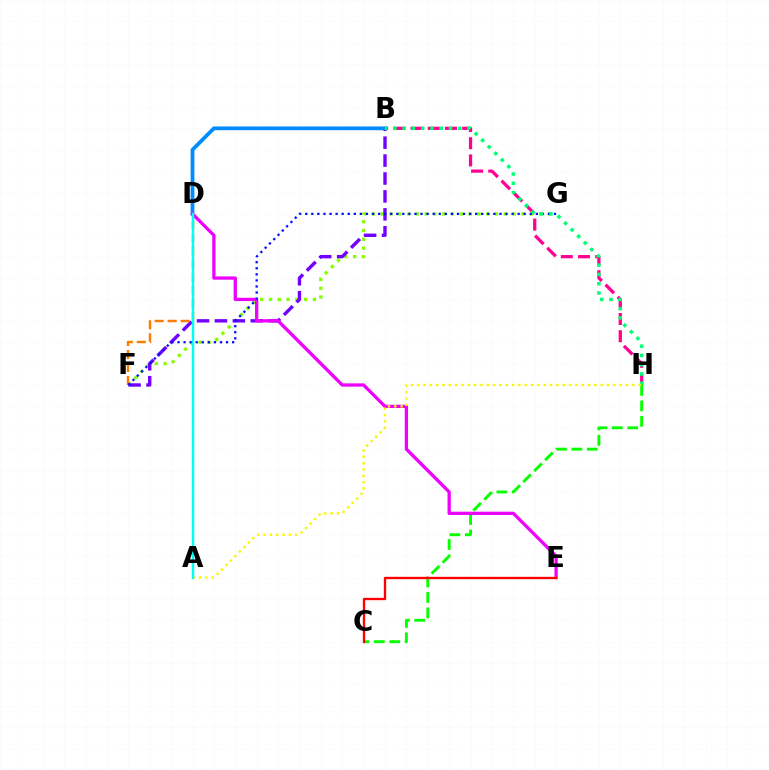{('C', 'H'): [{'color': '#08ff00', 'line_style': 'dashed', 'thickness': 2.1}], ('B', 'H'): [{'color': '#ff0094', 'line_style': 'dashed', 'thickness': 2.34}, {'color': '#00ff74', 'line_style': 'dotted', 'thickness': 2.52}], ('F', 'G'): [{'color': '#84ff00', 'line_style': 'dotted', 'thickness': 2.39}, {'color': '#0010ff', 'line_style': 'dotted', 'thickness': 1.65}], ('B', 'F'): [{'color': '#7200ff', 'line_style': 'dashed', 'thickness': 2.43}], ('B', 'D'): [{'color': '#008cff', 'line_style': 'solid', 'thickness': 2.71}], ('D', 'F'): [{'color': '#ff7c00', 'line_style': 'dashed', 'thickness': 1.76}], ('D', 'E'): [{'color': '#ee00ff', 'line_style': 'solid', 'thickness': 2.35}], ('C', 'E'): [{'color': '#ff0000', 'line_style': 'solid', 'thickness': 1.69}], ('A', 'H'): [{'color': '#fcf500', 'line_style': 'dotted', 'thickness': 1.72}], ('A', 'D'): [{'color': '#00fff6', 'line_style': 'solid', 'thickness': 1.77}]}